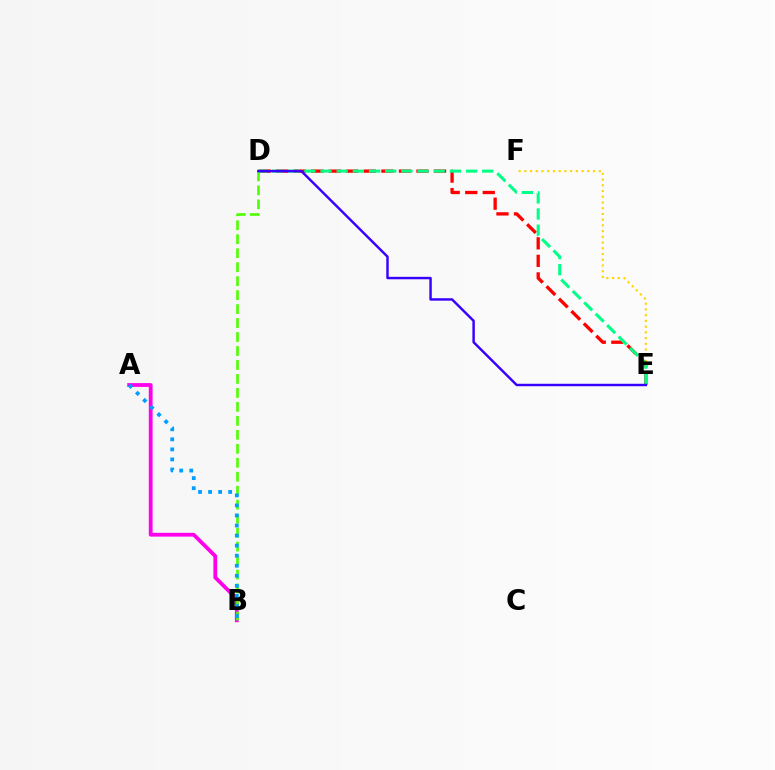{('E', 'F'): [{'color': '#ffd500', 'line_style': 'dotted', 'thickness': 1.56}], ('D', 'E'): [{'color': '#ff0000', 'line_style': 'dashed', 'thickness': 2.38}, {'color': '#00ff86', 'line_style': 'dashed', 'thickness': 2.2}, {'color': '#3700ff', 'line_style': 'solid', 'thickness': 1.76}], ('A', 'B'): [{'color': '#ff00ed', 'line_style': 'solid', 'thickness': 2.73}, {'color': '#009eff', 'line_style': 'dotted', 'thickness': 2.73}], ('B', 'D'): [{'color': '#4fff00', 'line_style': 'dashed', 'thickness': 1.9}]}